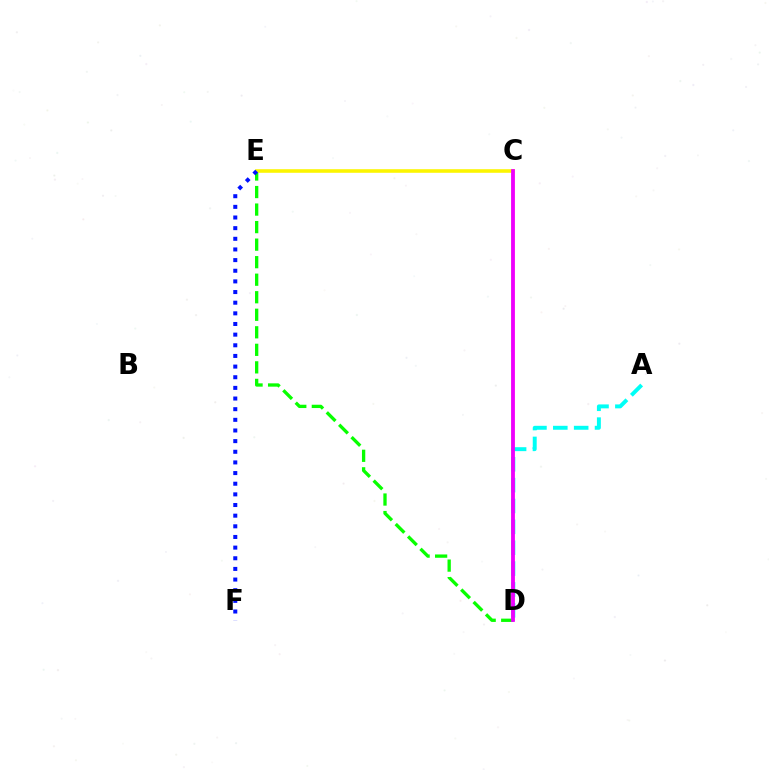{('A', 'D'): [{'color': '#00fff6', 'line_style': 'dashed', 'thickness': 2.83}], ('C', 'D'): [{'color': '#ff0000', 'line_style': 'solid', 'thickness': 1.77}, {'color': '#ee00ff', 'line_style': 'solid', 'thickness': 2.7}], ('D', 'E'): [{'color': '#08ff00', 'line_style': 'dashed', 'thickness': 2.38}], ('C', 'E'): [{'color': '#fcf500', 'line_style': 'solid', 'thickness': 2.58}], ('E', 'F'): [{'color': '#0010ff', 'line_style': 'dotted', 'thickness': 2.89}]}